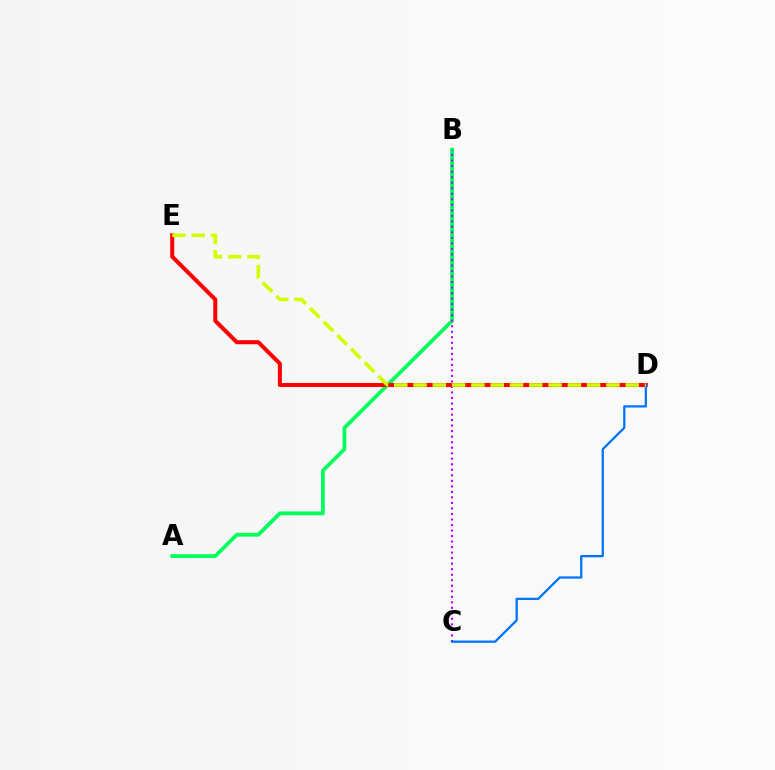{('A', 'B'): [{'color': '#00ff5c', 'line_style': 'solid', 'thickness': 2.72}], ('B', 'C'): [{'color': '#b900ff', 'line_style': 'dotted', 'thickness': 1.5}], ('D', 'E'): [{'color': '#ff0000', 'line_style': 'solid', 'thickness': 2.9}, {'color': '#d1ff00', 'line_style': 'dashed', 'thickness': 2.62}], ('C', 'D'): [{'color': '#0074ff', 'line_style': 'solid', 'thickness': 1.64}]}